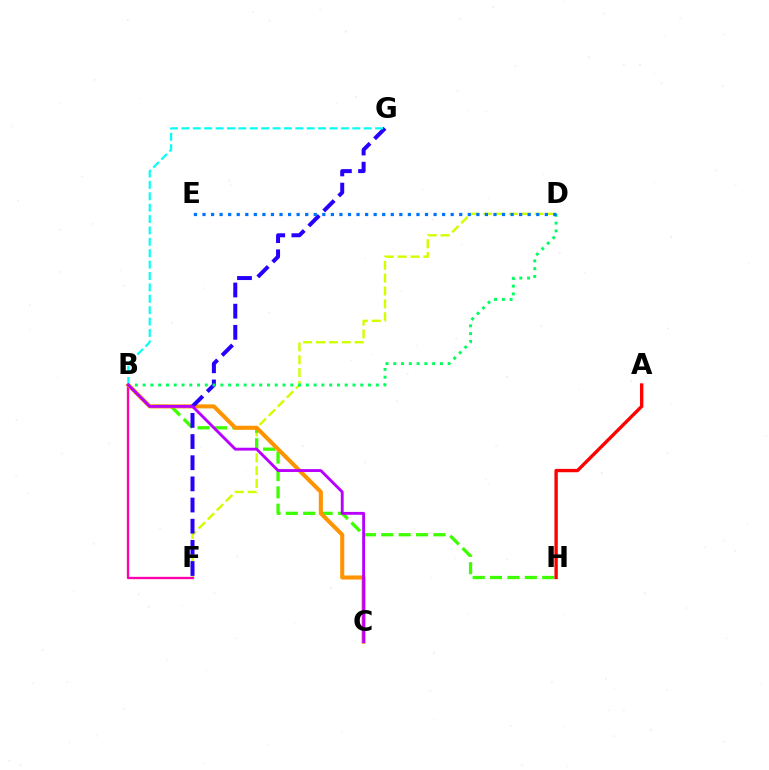{('D', 'F'): [{'color': '#d1ff00', 'line_style': 'dashed', 'thickness': 1.75}], ('B', 'H'): [{'color': '#3dff00', 'line_style': 'dashed', 'thickness': 2.36}], ('B', 'F'): [{'color': '#ff00ac', 'line_style': 'solid', 'thickness': 1.67}], ('A', 'H'): [{'color': '#ff0000', 'line_style': 'solid', 'thickness': 2.42}], ('B', 'C'): [{'color': '#ff9400', 'line_style': 'solid', 'thickness': 2.93}, {'color': '#b900ff', 'line_style': 'solid', 'thickness': 2.06}], ('F', 'G'): [{'color': '#2500ff', 'line_style': 'dashed', 'thickness': 2.87}], ('B', 'G'): [{'color': '#00fff6', 'line_style': 'dashed', 'thickness': 1.55}], ('B', 'D'): [{'color': '#00ff5c', 'line_style': 'dotted', 'thickness': 2.11}], ('D', 'E'): [{'color': '#0074ff', 'line_style': 'dotted', 'thickness': 2.33}]}